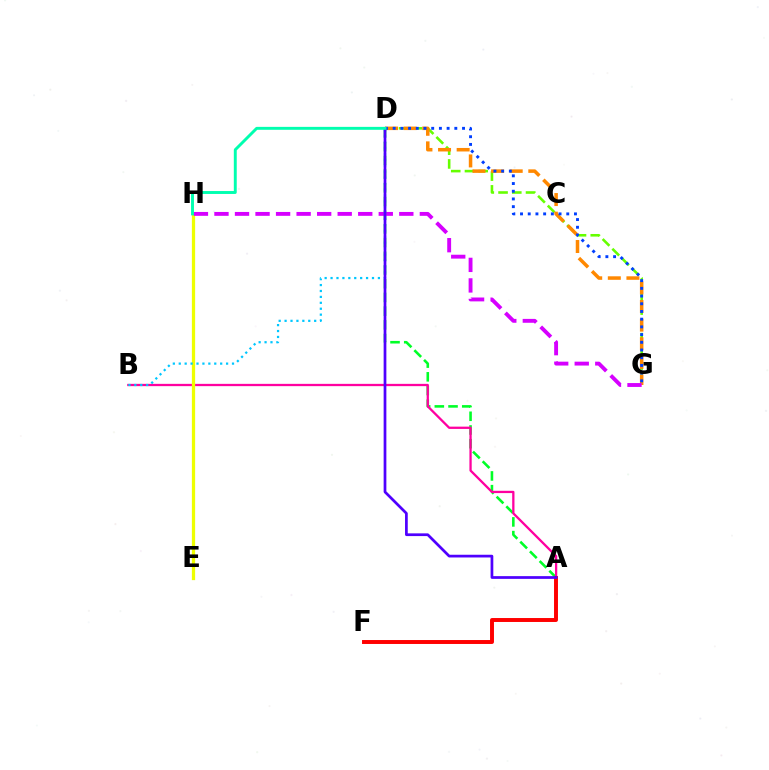{('D', 'G'): [{'color': '#66ff00', 'line_style': 'dashed', 'thickness': 1.87}, {'color': '#ff8800', 'line_style': 'dashed', 'thickness': 2.53}, {'color': '#003fff', 'line_style': 'dotted', 'thickness': 2.09}], ('A', 'D'): [{'color': '#00ff27', 'line_style': 'dashed', 'thickness': 1.86}, {'color': '#4f00ff', 'line_style': 'solid', 'thickness': 1.96}], ('A', 'B'): [{'color': '#ff00a0', 'line_style': 'solid', 'thickness': 1.65}], ('E', 'H'): [{'color': '#eeff00', 'line_style': 'solid', 'thickness': 2.35}], ('G', 'H'): [{'color': '#d600ff', 'line_style': 'dashed', 'thickness': 2.79}], ('A', 'F'): [{'color': '#ff0000', 'line_style': 'solid', 'thickness': 2.84}], ('B', 'D'): [{'color': '#00c7ff', 'line_style': 'dotted', 'thickness': 1.61}], ('D', 'H'): [{'color': '#00ffaf', 'line_style': 'solid', 'thickness': 2.11}]}